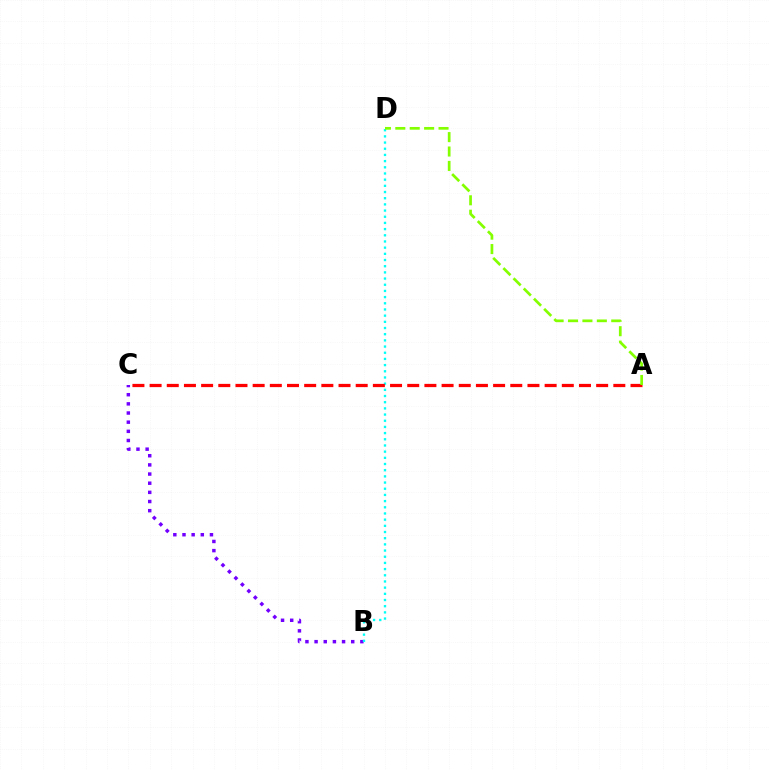{('B', 'C'): [{'color': '#7200ff', 'line_style': 'dotted', 'thickness': 2.49}], ('B', 'D'): [{'color': '#00fff6', 'line_style': 'dotted', 'thickness': 1.68}], ('A', 'C'): [{'color': '#ff0000', 'line_style': 'dashed', 'thickness': 2.33}], ('A', 'D'): [{'color': '#84ff00', 'line_style': 'dashed', 'thickness': 1.96}]}